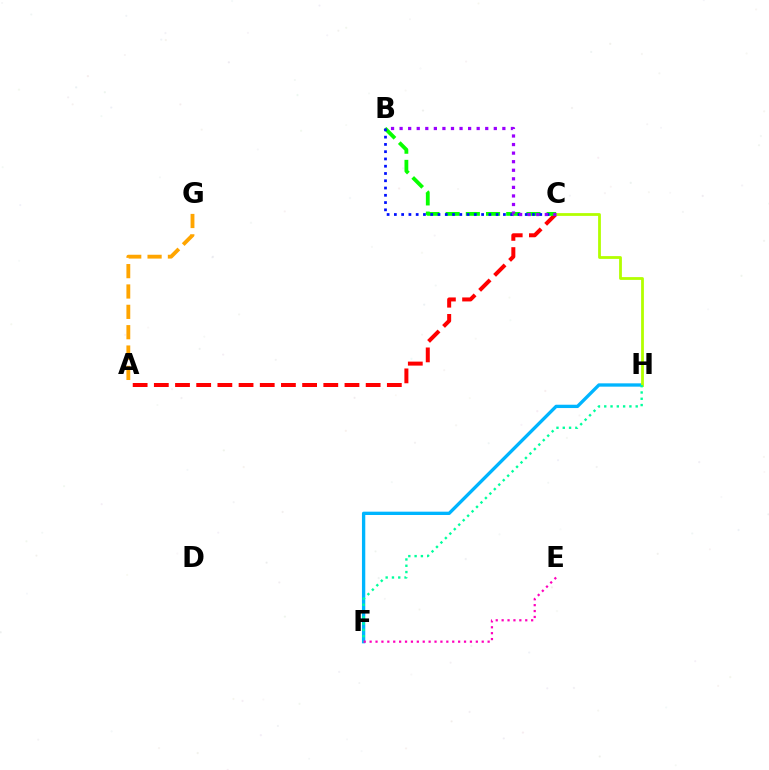{('A', 'C'): [{'color': '#ff0000', 'line_style': 'dashed', 'thickness': 2.88}], ('B', 'C'): [{'color': '#08ff00', 'line_style': 'dashed', 'thickness': 2.74}, {'color': '#0010ff', 'line_style': 'dotted', 'thickness': 1.98}, {'color': '#9b00ff', 'line_style': 'dotted', 'thickness': 2.33}], ('F', 'H'): [{'color': '#00b5ff', 'line_style': 'solid', 'thickness': 2.39}, {'color': '#00ff9d', 'line_style': 'dotted', 'thickness': 1.71}], ('C', 'H'): [{'color': '#b3ff00', 'line_style': 'solid', 'thickness': 2.01}], ('A', 'G'): [{'color': '#ffa500', 'line_style': 'dashed', 'thickness': 2.77}], ('E', 'F'): [{'color': '#ff00bd', 'line_style': 'dotted', 'thickness': 1.6}]}